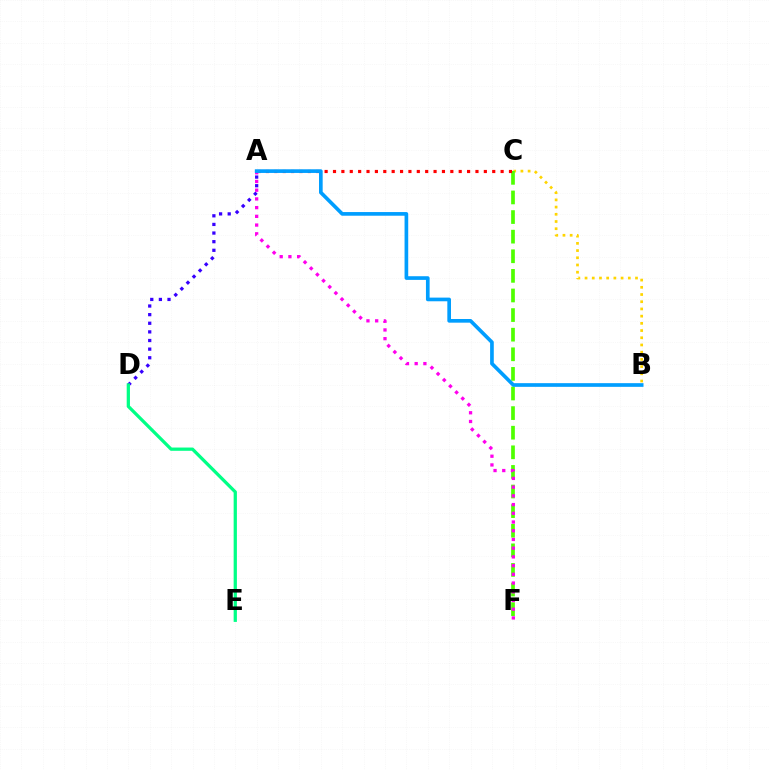{('B', 'C'): [{'color': '#ffd500', 'line_style': 'dotted', 'thickness': 1.96}], ('A', 'D'): [{'color': '#3700ff', 'line_style': 'dotted', 'thickness': 2.34}], ('C', 'F'): [{'color': '#4fff00', 'line_style': 'dashed', 'thickness': 2.66}], ('A', 'C'): [{'color': '#ff0000', 'line_style': 'dotted', 'thickness': 2.28}], ('A', 'F'): [{'color': '#ff00ed', 'line_style': 'dotted', 'thickness': 2.37}], ('D', 'E'): [{'color': '#00ff86', 'line_style': 'solid', 'thickness': 2.35}], ('A', 'B'): [{'color': '#009eff', 'line_style': 'solid', 'thickness': 2.64}]}